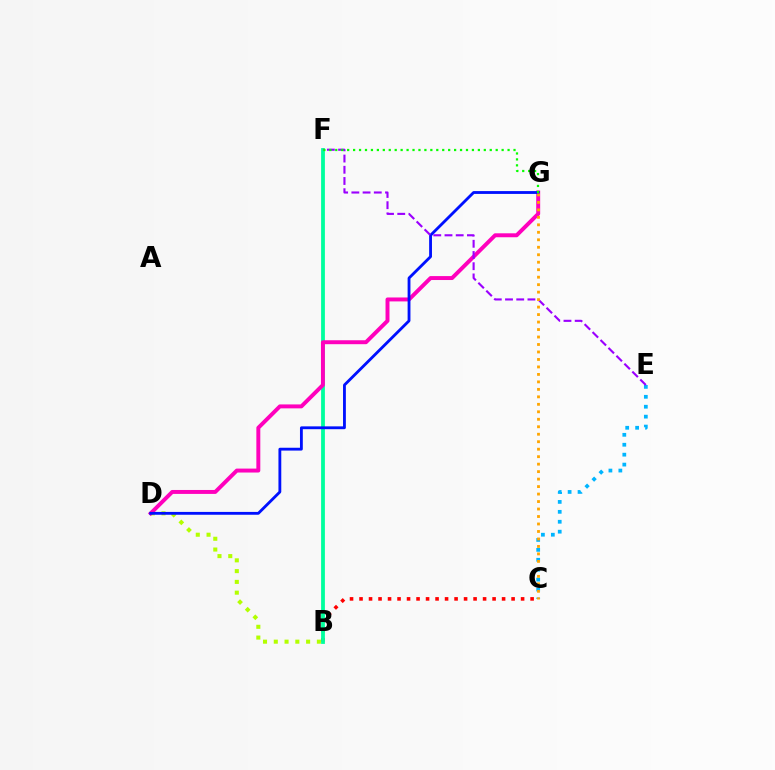{('B', 'D'): [{'color': '#b3ff00', 'line_style': 'dotted', 'thickness': 2.93}], ('C', 'E'): [{'color': '#00b5ff', 'line_style': 'dotted', 'thickness': 2.7}], ('B', 'C'): [{'color': '#ff0000', 'line_style': 'dotted', 'thickness': 2.58}], ('B', 'F'): [{'color': '#00ff9d', 'line_style': 'solid', 'thickness': 2.74}], ('D', 'G'): [{'color': '#ff00bd', 'line_style': 'solid', 'thickness': 2.84}, {'color': '#0010ff', 'line_style': 'solid', 'thickness': 2.04}], ('E', 'F'): [{'color': '#9b00ff', 'line_style': 'dashed', 'thickness': 1.52}], ('C', 'G'): [{'color': '#ffa500', 'line_style': 'dotted', 'thickness': 2.03}], ('F', 'G'): [{'color': '#08ff00', 'line_style': 'dotted', 'thickness': 1.61}]}